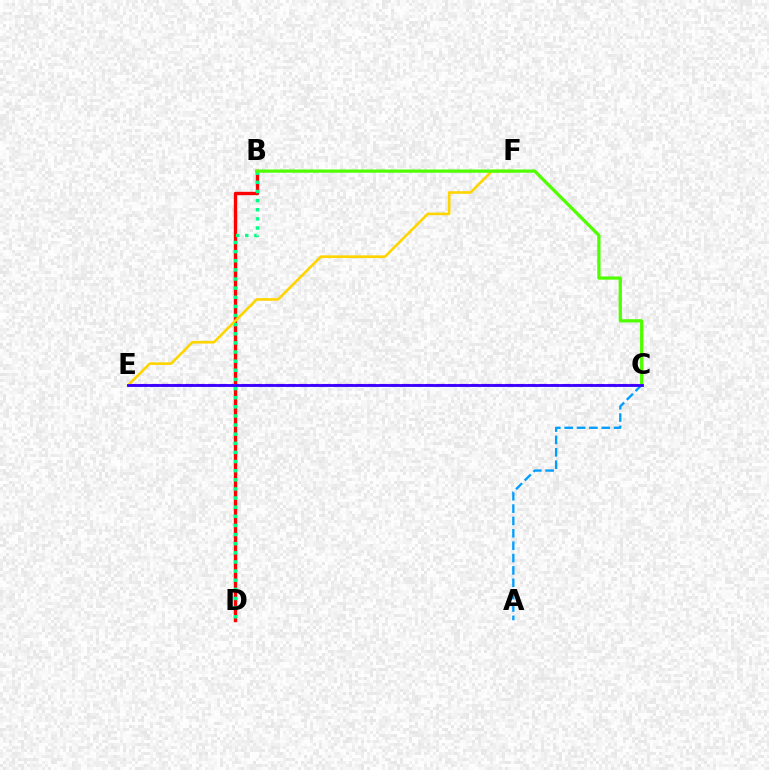{('A', 'C'): [{'color': '#009eff', 'line_style': 'dashed', 'thickness': 1.68}], ('C', 'E'): [{'color': '#ff00ed', 'line_style': 'dashed', 'thickness': 1.55}, {'color': '#3700ff', 'line_style': 'solid', 'thickness': 2.04}], ('B', 'D'): [{'color': '#ff0000', 'line_style': 'solid', 'thickness': 2.42}, {'color': '#00ff86', 'line_style': 'dotted', 'thickness': 2.48}], ('E', 'F'): [{'color': '#ffd500', 'line_style': 'solid', 'thickness': 1.89}], ('B', 'C'): [{'color': '#4fff00', 'line_style': 'solid', 'thickness': 2.32}]}